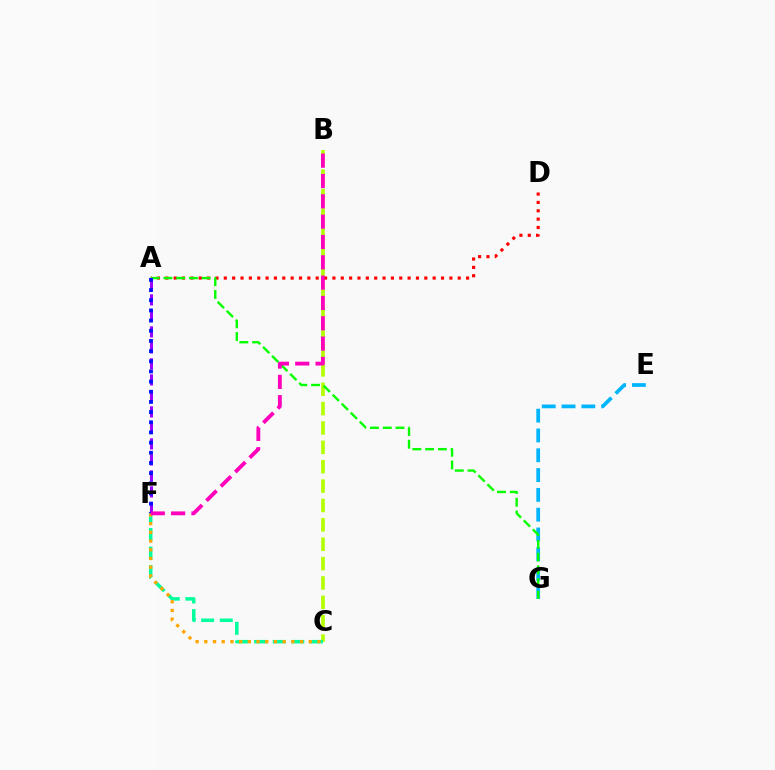{('E', 'G'): [{'color': '#00b5ff', 'line_style': 'dashed', 'thickness': 2.69}], ('B', 'C'): [{'color': '#b3ff00', 'line_style': 'dashed', 'thickness': 2.63}], ('A', 'D'): [{'color': '#ff0000', 'line_style': 'dotted', 'thickness': 2.27}], ('C', 'F'): [{'color': '#00ff9d', 'line_style': 'dashed', 'thickness': 2.53}, {'color': '#ffa500', 'line_style': 'dotted', 'thickness': 2.36}], ('A', 'F'): [{'color': '#9b00ff', 'line_style': 'dashed', 'thickness': 2.17}, {'color': '#0010ff', 'line_style': 'dotted', 'thickness': 2.76}], ('A', 'G'): [{'color': '#08ff00', 'line_style': 'dashed', 'thickness': 1.73}], ('B', 'F'): [{'color': '#ff00bd', 'line_style': 'dashed', 'thickness': 2.76}]}